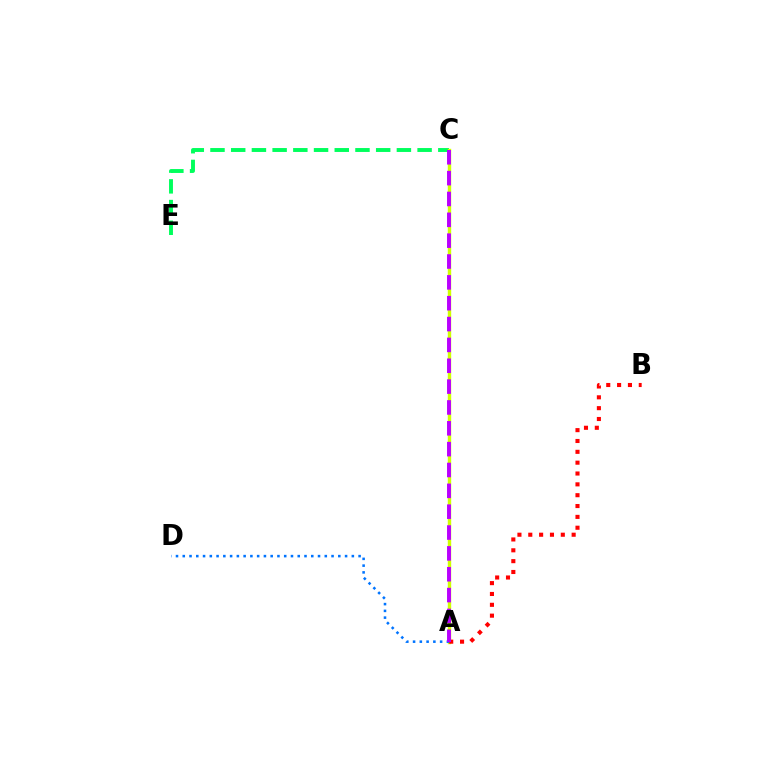{('C', 'E'): [{'color': '#00ff5c', 'line_style': 'dashed', 'thickness': 2.81}], ('A', 'C'): [{'color': '#d1ff00', 'line_style': 'solid', 'thickness': 2.45}, {'color': '#b900ff', 'line_style': 'dashed', 'thickness': 2.83}], ('A', 'B'): [{'color': '#ff0000', 'line_style': 'dotted', 'thickness': 2.95}], ('A', 'D'): [{'color': '#0074ff', 'line_style': 'dotted', 'thickness': 1.84}]}